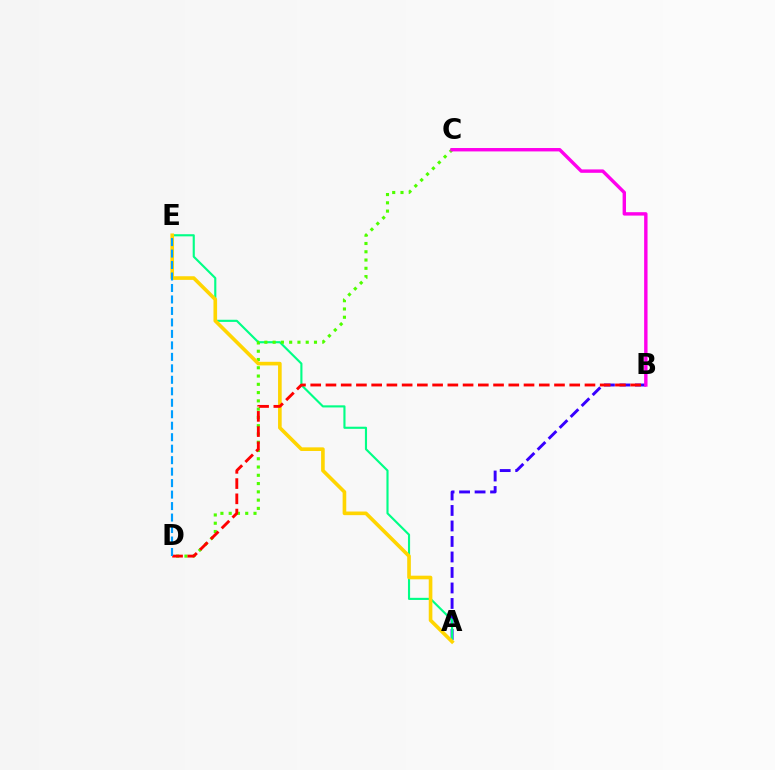{('A', 'B'): [{'color': '#3700ff', 'line_style': 'dashed', 'thickness': 2.11}], ('A', 'E'): [{'color': '#00ff86', 'line_style': 'solid', 'thickness': 1.53}, {'color': '#ffd500', 'line_style': 'solid', 'thickness': 2.61}], ('C', 'D'): [{'color': '#4fff00', 'line_style': 'dotted', 'thickness': 2.25}], ('B', 'D'): [{'color': '#ff0000', 'line_style': 'dashed', 'thickness': 2.07}], ('B', 'C'): [{'color': '#ff00ed', 'line_style': 'solid', 'thickness': 2.45}], ('D', 'E'): [{'color': '#009eff', 'line_style': 'dashed', 'thickness': 1.56}]}